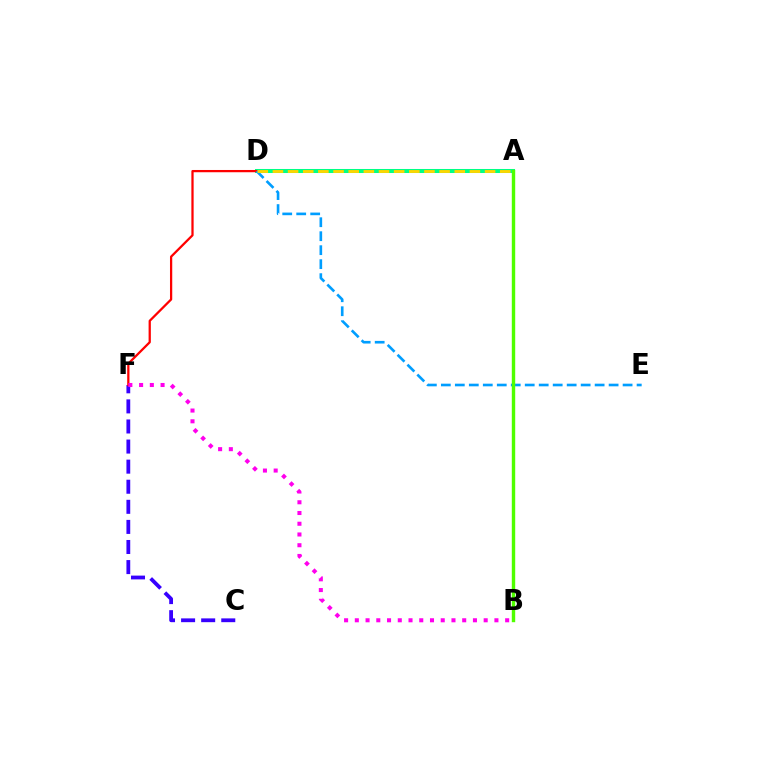{('C', 'F'): [{'color': '#3700ff', 'line_style': 'dashed', 'thickness': 2.73}], ('A', 'D'): [{'color': '#00ff86', 'line_style': 'solid', 'thickness': 2.9}, {'color': '#ffd500', 'line_style': 'dashed', 'thickness': 2.06}], ('D', 'F'): [{'color': '#ff0000', 'line_style': 'solid', 'thickness': 1.63}], ('D', 'E'): [{'color': '#009eff', 'line_style': 'dashed', 'thickness': 1.9}], ('B', 'F'): [{'color': '#ff00ed', 'line_style': 'dotted', 'thickness': 2.92}], ('A', 'B'): [{'color': '#4fff00', 'line_style': 'solid', 'thickness': 2.45}]}